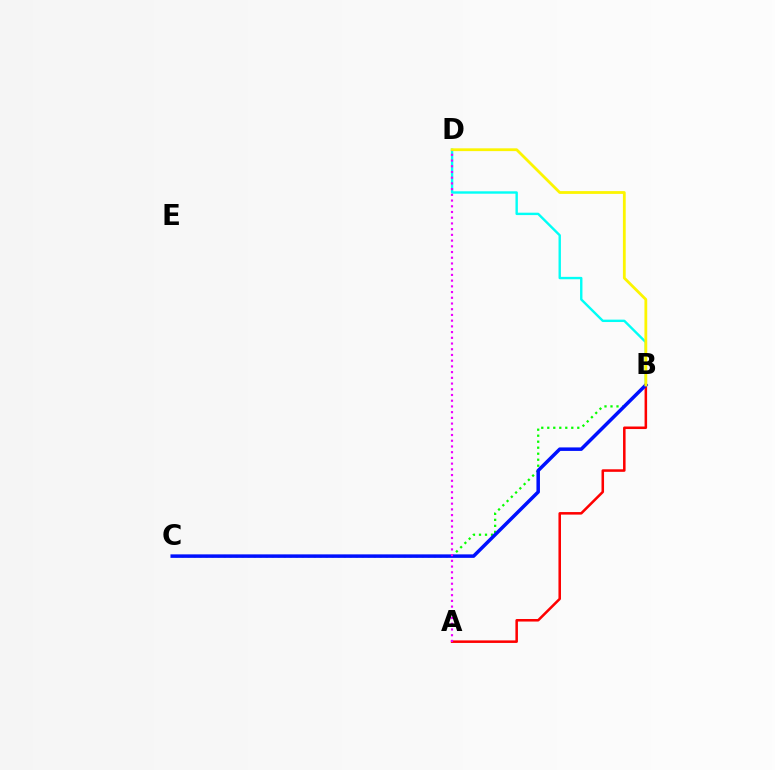{('B', 'C'): [{'color': '#08ff00', 'line_style': 'dotted', 'thickness': 1.63}, {'color': '#0010ff', 'line_style': 'solid', 'thickness': 2.52}], ('A', 'B'): [{'color': '#ff0000', 'line_style': 'solid', 'thickness': 1.83}], ('B', 'D'): [{'color': '#00fff6', 'line_style': 'solid', 'thickness': 1.72}, {'color': '#fcf500', 'line_style': 'solid', 'thickness': 2.01}], ('A', 'D'): [{'color': '#ee00ff', 'line_style': 'dotted', 'thickness': 1.55}]}